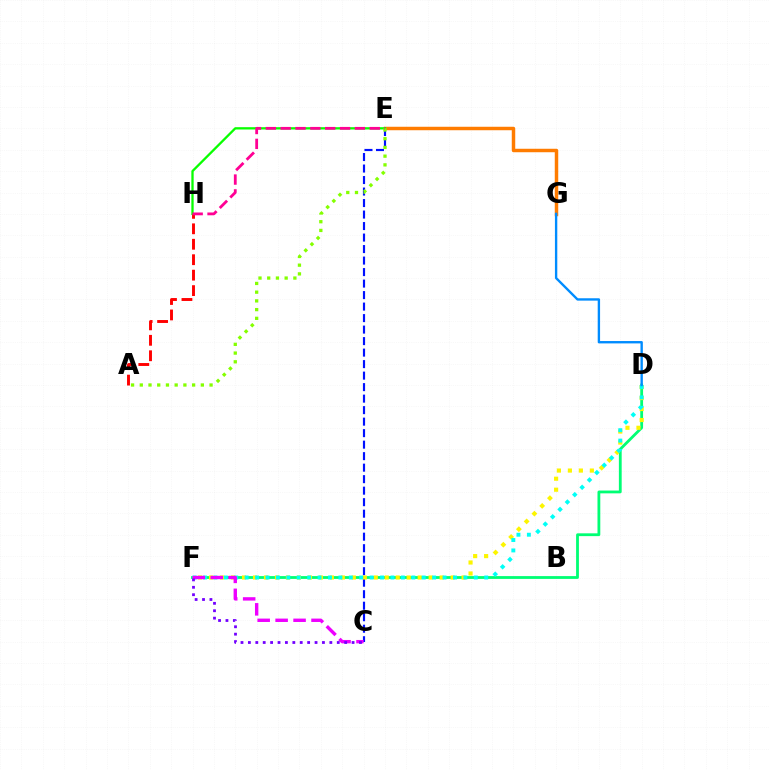{('C', 'E'): [{'color': '#0010ff', 'line_style': 'dashed', 'thickness': 1.56}], ('E', 'G'): [{'color': '#ff7c00', 'line_style': 'solid', 'thickness': 2.5}], ('D', 'F'): [{'color': '#00ff74', 'line_style': 'solid', 'thickness': 2.02}, {'color': '#fcf500', 'line_style': 'dotted', 'thickness': 2.98}, {'color': '#00fff6', 'line_style': 'dotted', 'thickness': 2.83}], ('E', 'H'): [{'color': '#08ff00', 'line_style': 'solid', 'thickness': 1.66}, {'color': '#ff0094', 'line_style': 'dashed', 'thickness': 2.02}], ('A', 'E'): [{'color': '#84ff00', 'line_style': 'dotted', 'thickness': 2.37}], ('A', 'H'): [{'color': '#ff0000', 'line_style': 'dashed', 'thickness': 2.1}], ('C', 'F'): [{'color': '#ee00ff', 'line_style': 'dashed', 'thickness': 2.44}, {'color': '#7200ff', 'line_style': 'dotted', 'thickness': 2.01}], ('D', 'G'): [{'color': '#008cff', 'line_style': 'solid', 'thickness': 1.7}]}